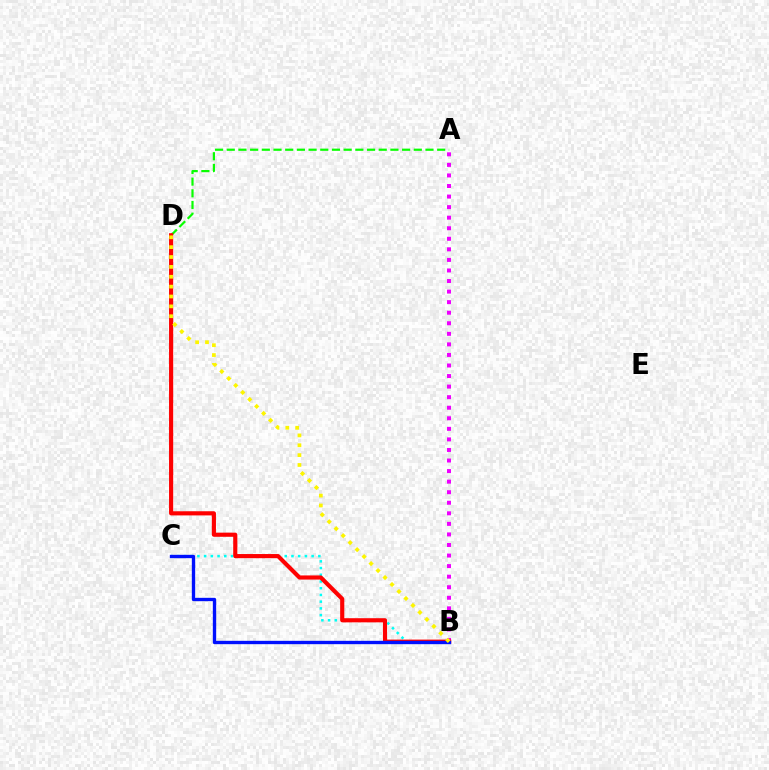{('B', 'C'): [{'color': '#00fff6', 'line_style': 'dotted', 'thickness': 1.83}, {'color': '#0010ff', 'line_style': 'solid', 'thickness': 2.41}], ('A', 'D'): [{'color': '#08ff00', 'line_style': 'dashed', 'thickness': 1.59}], ('A', 'B'): [{'color': '#ee00ff', 'line_style': 'dotted', 'thickness': 2.87}], ('B', 'D'): [{'color': '#ff0000', 'line_style': 'solid', 'thickness': 2.98}, {'color': '#fcf500', 'line_style': 'dotted', 'thickness': 2.68}]}